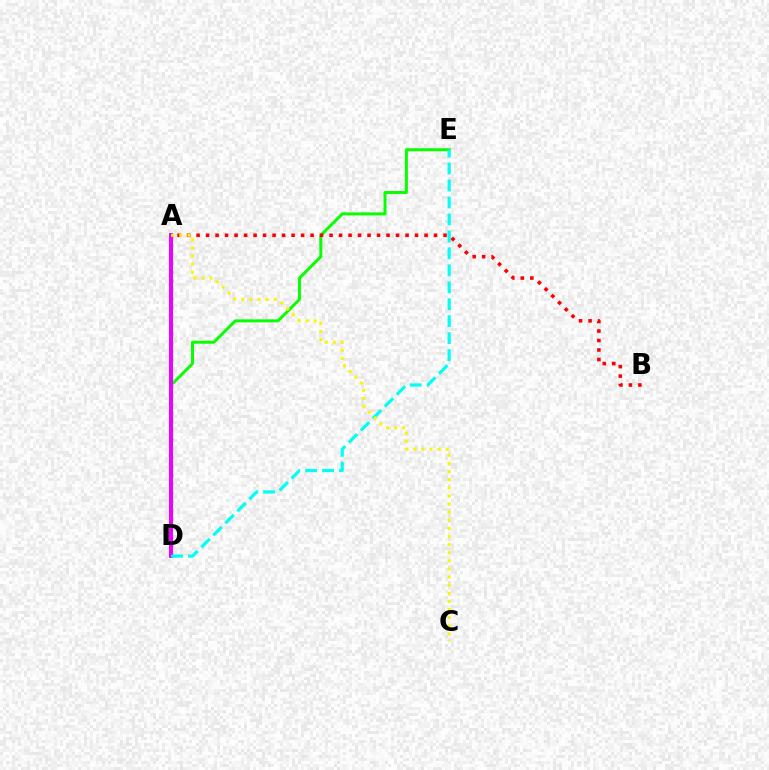{('D', 'E'): [{'color': '#08ff00', 'line_style': 'solid', 'thickness': 2.14}, {'color': '#00fff6', 'line_style': 'dashed', 'thickness': 2.3}], ('A', 'B'): [{'color': '#ff0000', 'line_style': 'dotted', 'thickness': 2.58}], ('A', 'D'): [{'color': '#0010ff', 'line_style': 'dotted', 'thickness': 2.39}, {'color': '#ee00ff', 'line_style': 'solid', 'thickness': 2.89}], ('A', 'C'): [{'color': '#fcf500', 'line_style': 'dotted', 'thickness': 2.21}]}